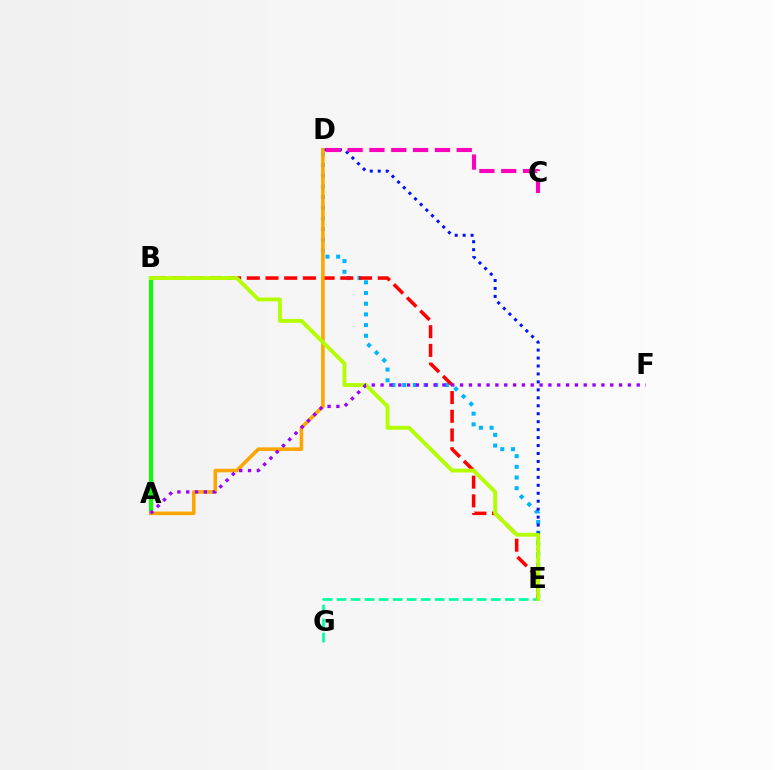{('D', 'E'): [{'color': '#00b5ff', 'line_style': 'dotted', 'thickness': 2.91}, {'color': '#0010ff', 'line_style': 'dotted', 'thickness': 2.16}], ('B', 'E'): [{'color': '#ff0000', 'line_style': 'dashed', 'thickness': 2.54}, {'color': '#b3ff00', 'line_style': 'solid', 'thickness': 2.78}], ('A', 'B'): [{'color': '#08ff00', 'line_style': 'solid', 'thickness': 2.87}], ('C', 'D'): [{'color': '#ff00bd', 'line_style': 'dashed', 'thickness': 2.97}], ('A', 'D'): [{'color': '#ffa500', 'line_style': 'solid', 'thickness': 2.57}], ('E', 'G'): [{'color': '#00ff9d', 'line_style': 'dashed', 'thickness': 1.91}], ('A', 'F'): [{'color': '#9b00ff', 'line_style': 'dotted', 'thickness': 2.4}]}